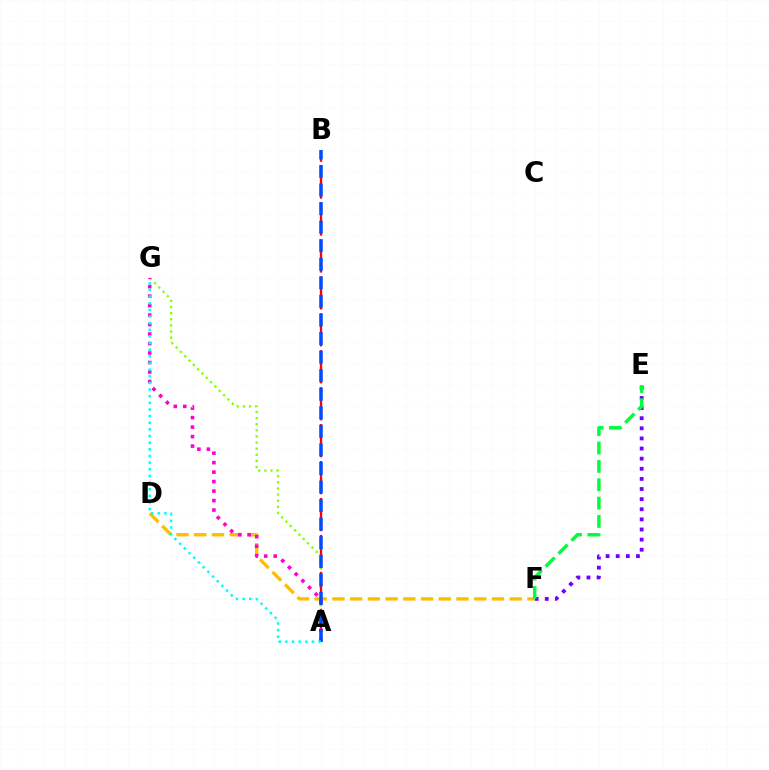{('E', 'F'): [{'color': '#7200ff', 'line_style': 'dotted', 'thickness': 2.75}, {'color': '#00ff39', 'line_style': 'dashed', 'thickness': 2.49}], ('D', 'F'): [{'color': '#ffbd00', 'line_style': 'dashed', 'thickness': 2.41}], ('A', 'G'): [{'color': '#84ff00', 'line_style': 'dotted', 'thickness': 1.66}, {'color': '#ff00cf', 'line_style': 'dotted', 'thickness': 2.58}, {'color': '#00fff6', 'line_style': 'dotted', 'thickness': 1.8}], ('A', 'B'): [{'color': '#ff0000', 'line_style': 'dashed', 'thickness': 1.67}, {'color': '#004bff', 'line_style': 'dashed', 'thickness': 2.52}]}